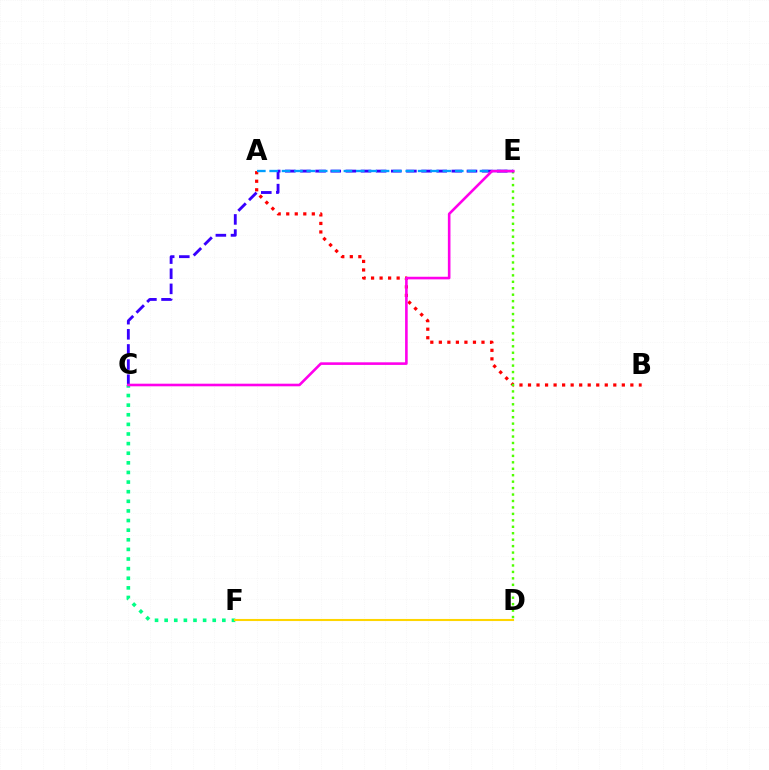{('A', 'B'): [{'color': '#ff0000', 'line_style': 'dotted', 'thickness': 2.32}], ('D', 'E'): [{'color': '#4fff00', 'line_style': 'dotted', 'thickness': 1.75}], ('C', 'F'): [{'color': '#00ff86', 'line_style': 'dotted', 'thickness': 2.61}], ('C', 'E'): [{'color': '#3700ff', 'line_style': 'dashed', 'thickness': 2.06}, {'color': '#ff00ed', 'line_style': 'solid', 'thickness': 1.88}], ('A', 'E'): [{'color': '#009eff', 'line_style': 'dashed', 'thickness': 1.68}], ('D', 'F'): [{'color': '#ffd500', 'line_style': 'solid', 'thickness': 1.51}]}